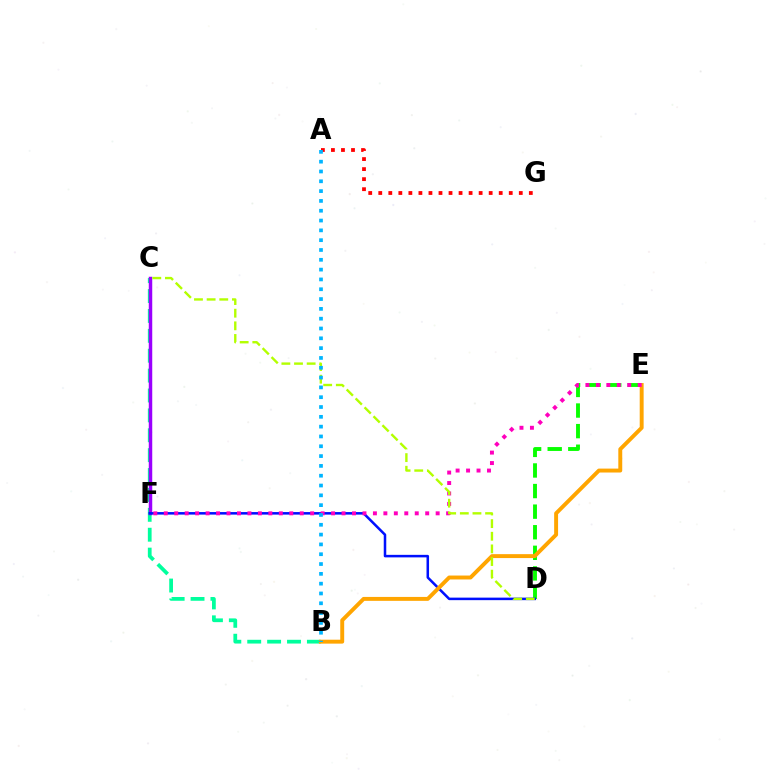{('B', 'C'): [{'color': '#00ff9d', 'line_style': 'dashed', 'thickness': 2.7}], ('C', 'F'): [{'color': '#9b00ff', 'line_style': 'solid', 'thickness': 2.5}], ('D', 'E'): [{'color': '#08ff00', 'line_style': 'dashed', 'thickness': 2.8}], ('A', 'G'): [{'color': '#ff0000', 'line_style': 'dotted', 'thickness': 2.73}], ('D', 'F'): [{'color': '#0010ff', 'line_style': 'solid', 'thickness': 1.82}], ('B', 'E'): [{'color': '#ffa500', 'line_style': 'solid', 'thickness': 2.82}], ('E', 'F'): [{'color': '#ff00bd', 'line_style': 'dotted', 'thickness': 2.84}], ('C', 'D'): [{'color': '#b3ff00', 'line_style': 'dashed', 'thickness': 1.72}], ('A', 'B'): [{'color': '#00b5ff', 'line_style': 'dotted', 'thickness': 2.67}]}